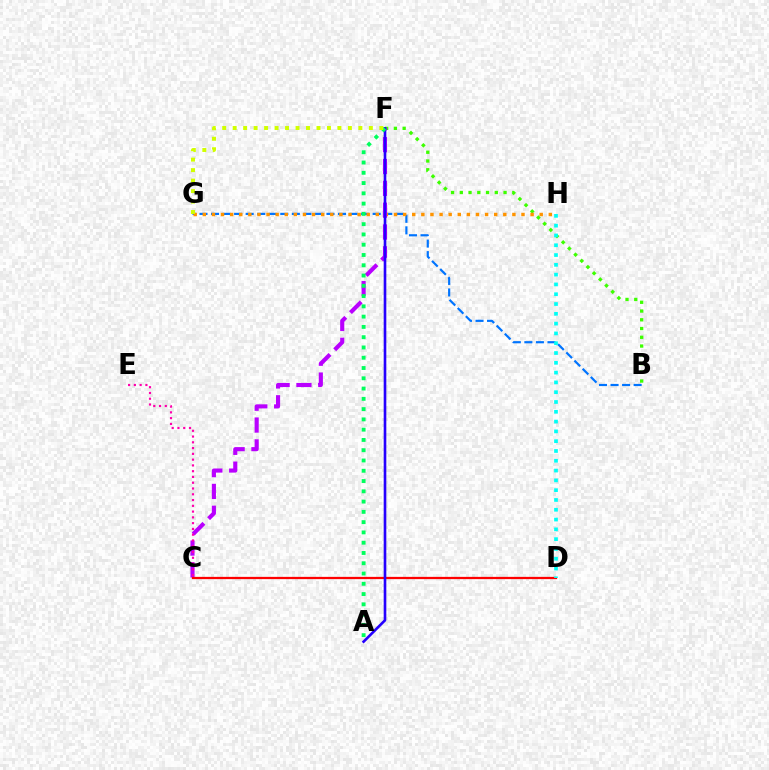{('B', 'G'): [{'color': '#0074ff', 'line_style': 'dashed', 'thickness': 1.57}], ('B', 'F'): [{'color': '#3dff00', 'line_style': 'dotted', 'thickness': 2.38}], ('G', 'H'): [{'color': '#ff9400', 'line_style': 'dotted', 'thickness': 2.47}], ('C', 'F'): [{'color': '#b900ff', 'line_style': 'dashed', 'thickness': 2.97}], ('C', 'E'): [{'color': '#ff00ac', 'line_style': 'dotted', 'thickness': 1.57}], ('C', 'D'): [{'color': '#ff0000', 'line_style': 'solid', 'thickness': 1.63}], ('A', 'F'): [{'color': '#2500ff', 'line_style': 'solid', 'thickness': 1.89}, {'color': '#00ff5c', 'line_style': 'dotted', 'thickness': 2.79}], ('D', 'H'): [{'color': '#00fff6', 'line_style': 'dotted', 'thickness': 2.66}], ('F', 'G'): [{'color': '#d1ff00', 'line_style': 'dotted', 'thickness': 2.85}]}